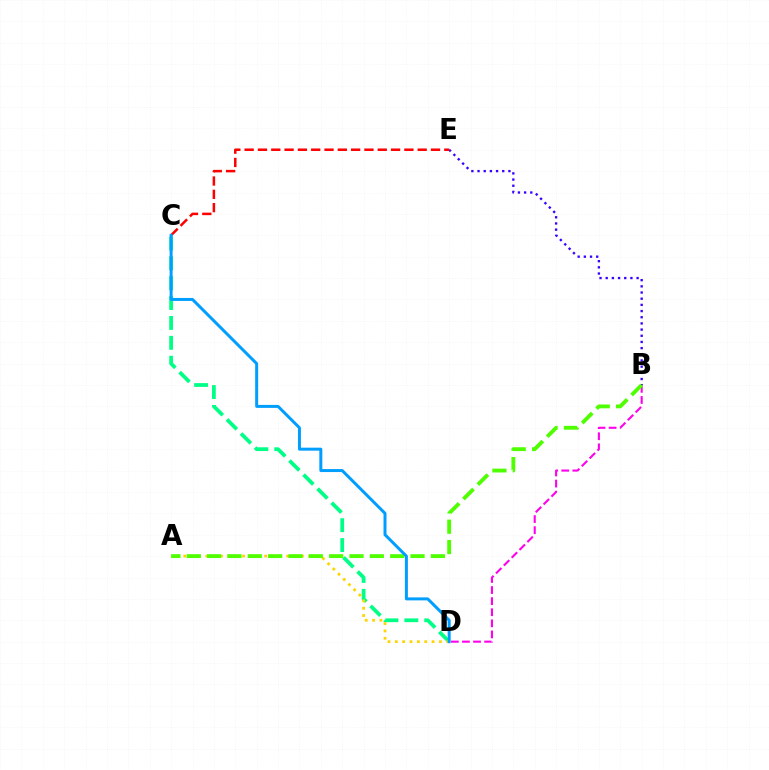{('B', 'E'): [{'color': '#3700ff', 'line_style': 'dotted', 'thickness': 1.68}], ('C', 'E'): [{'color': '#ff0000', 'line_style': 'dashed', 'thickness': 1.81}], ('C', 'D'): [{'color': '#00ff86', 'line_style': 'dashed', 'thickness': 2.7}, {'color': '#009eff', 'line_style': 'solid', 'thickness': 2.15}], ('B', 'D'): [{'color': '#ff00ed', 'line_style': 'dashed', 'thickness': 1.51}], ('A', 'D'): [{'color': '#ffd500', 'line_style': 'dotted', 'thickness': 2.0}], ('A', 'B'): [{'color': '#4fff00', 'line_style': 'dashed', 'thickness': 2.76}]}